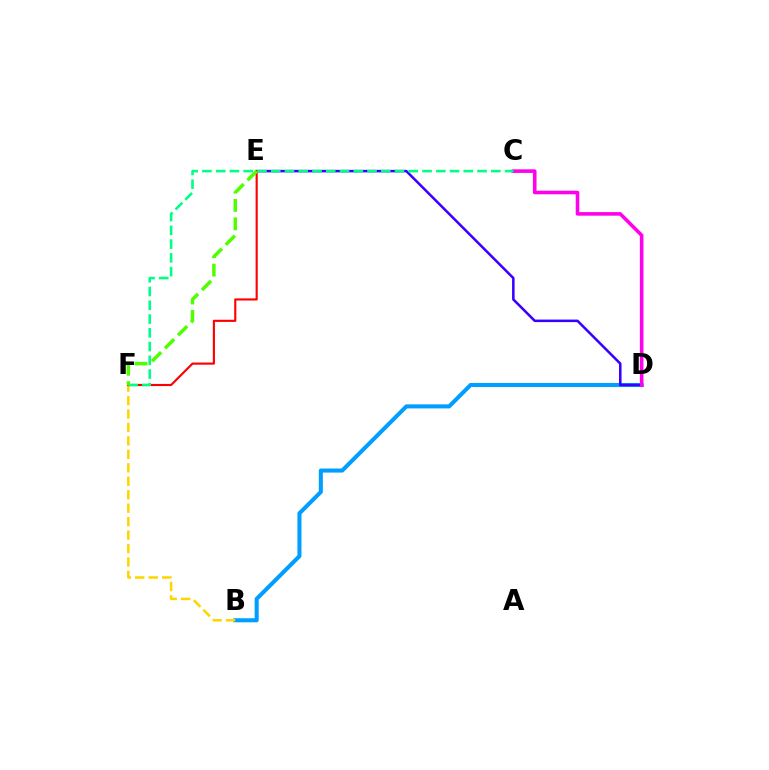{('B', 'D'): [{'color': '#009eff', 'line_style': 'solid', 'thickness': 2.92}], ('B', 'F'): [{'color': '#ffd500', 'line_style': 'dashed', 'thickness': 1.83}], ('D', 'E'): [{'color': '#3700ff', 'line_style': 'solid', 'thickness': 1.82}], ('E', 'F'): [{'color': '#ff0000', 'line_style': 'solid', 'thickness': 1.54}, {'color': '#4fff00', 'line_style': 'dashed', 'thickness': 2.5}], ('C', 'D'): [{'color': '#ff00ed', 'line_style': 'solid', 'thickness': 2.58}], ('C', 'F'): [{'color': '#00ff86', 'line_style': 'dashed', 'thickness': 1.87}]}